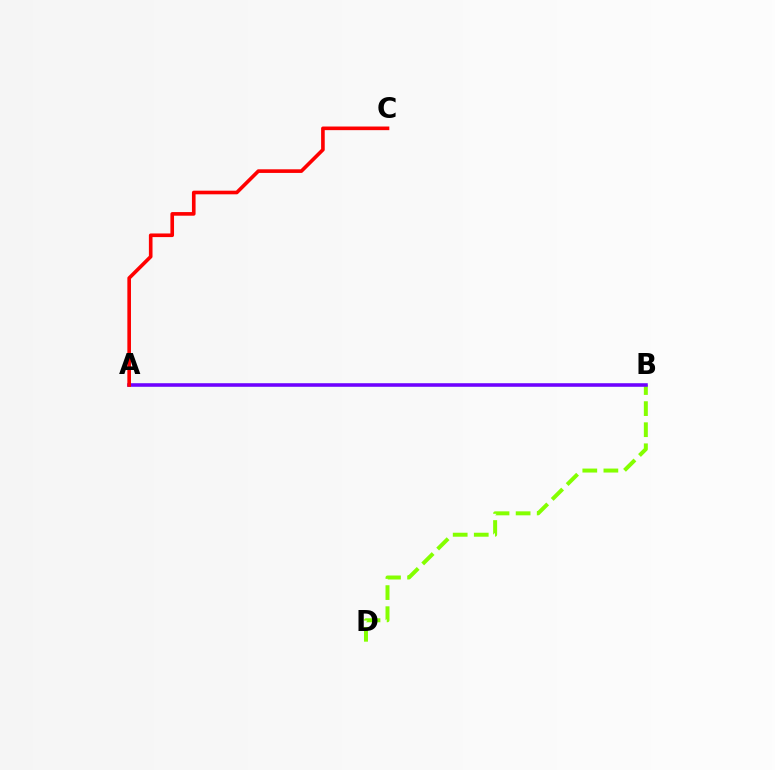{('B', 'D'): [{'color': '#84ff00', 'line_style': 'dashed', 'thickness': 2.86}], ('A', 'B'): [{'color': '#00fff6', 'line_style': 'solid', 'thickness': 1.72}, {'color': '#7200ff', 'line_style': 'solid', 'thickness': 2.54}], ('A', 'C'): [{'color': '#ff0000', 'line_style': 'solid', 'thickness': 2.61}]}